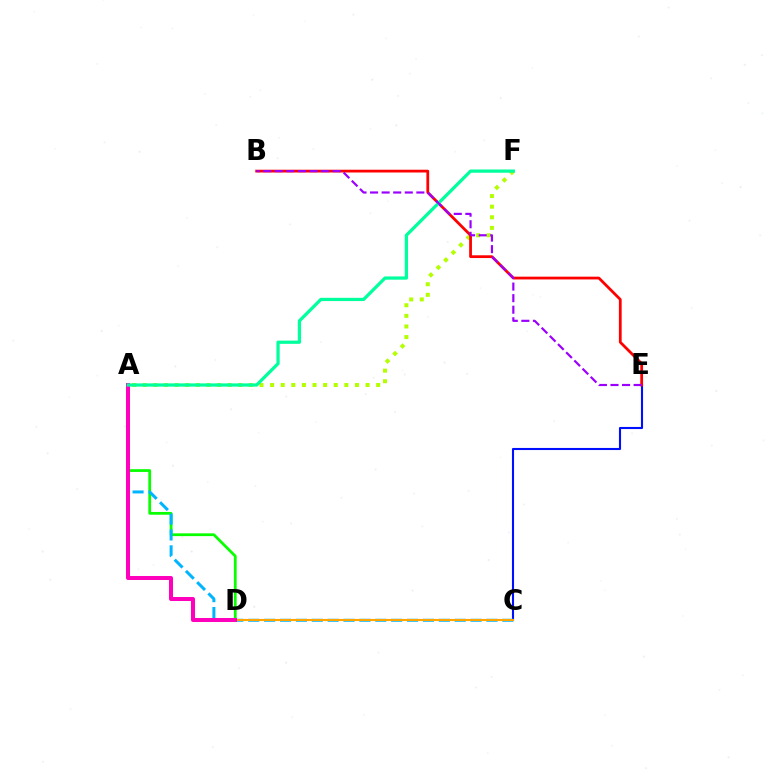{('A', 'D'): [{'color': '#08ff00', 'line_style': 'solid', 'thickness': 1.99}, {'color': '#ff00bd', 'line_style': 'solid', 'thickness': 2.88}], ('C', 'E'): [{'color': '#0010ff', 'line_style': 'solid', 'thickness': 1.51}], ('A', 'C'): [{'color': '#00b5ff', 'line_style': 'dashed', 'thickness': 2.16}], ('C', 'D'): [{'color': '#ffa500', 'line_style': 'solid', 'thickness': 1.53}], ('A', 'F'): [{'color': '#b3ff00', 'line_style': 'dotted', 'thickness': 2.88}, {'color': '#00ff9d', 'line_style': 'solid', 'thickness': 2.33}], ('B', 'E'): [{'color': '#ff0000', 'line_style': 'solid', 'thickness': 2.0}, {'color': '#9b00ff', 'line_style': 'dashed', 'thickness': 1.57}]}